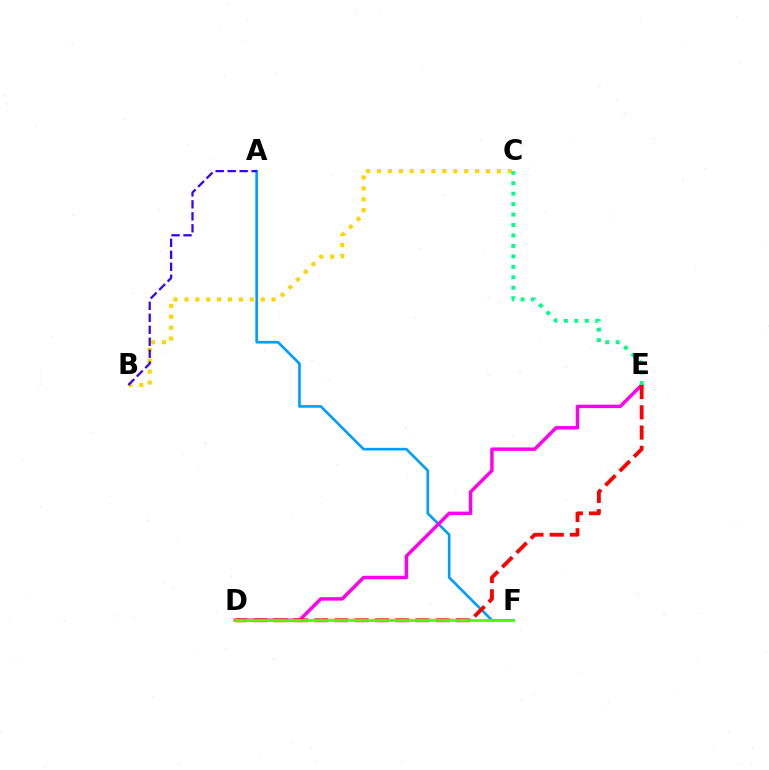{('A', 'F'): [{'color': '#009eff', 'line_style': 'solid', 'thickness': 1.91}], ('B', 'C'): [{'color': '#ffd500', 'line_style': 'dotted', 'thickness': 2.96}], ('D', 'E'): [{'color': '#ff00ed', 'line_style': 'solid', 'thickness': 2.48}, {'color': '#ff0000', 'line_style': 'dashed', 'thickness': 2.75}], ('D', 'F'): [{'color': '#4fff00', 'line_style': 'solid', 'thickness': 1.99}], ('A', 'B'): [{'color': '#3700ff', 'line_style': 'dashed', 'thickness': 1.63}], ('C', 'E'): [{'color': '#00ff86', 'line_style': 'dotted', 'thickness': 2.84}]}